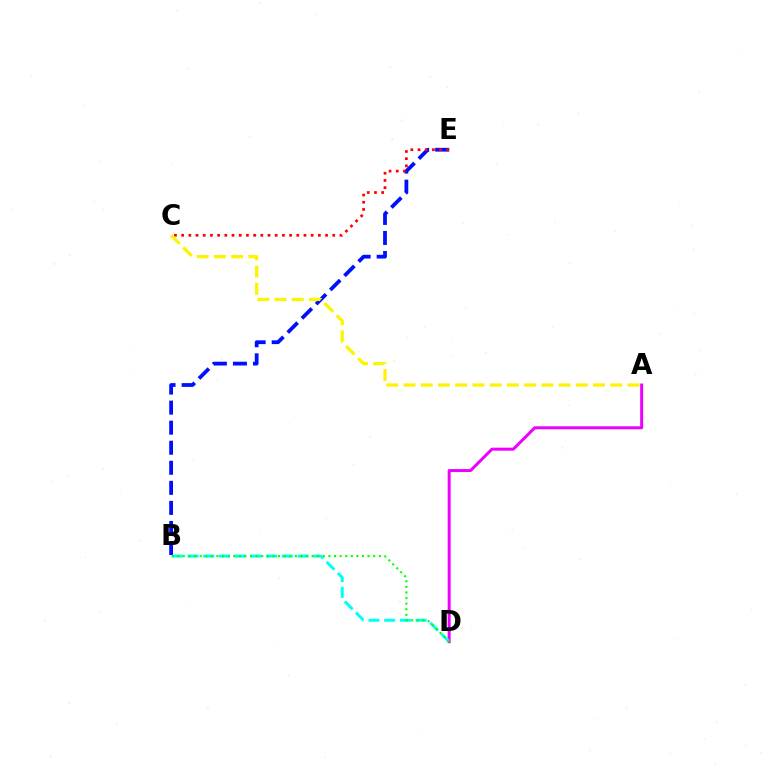{('A', 'D'): [{'color': '#ee00ff', 'line_style': 'solid', 'thickness': 2.16}], ('B', 'E'): [{'color': '#0010ff', 'line_style': 'dashed', 'thickness': 2.72}], ('C', 'E'): [{'color': '#ff0000', 'line_style': 'dotted', 'thickness': 1.96}], ('B', 'D'): [{'color': '#00fff6', 'line_style': 'dashed', 'thickness': 2.13}, {'color': '#08ff00', 'line_style': 'dotted', 'thickness': 1.52}], ('A', 'C'): [{'color': '#fcf500', 'line_style': 'dashed', 'thickness': 2.34}]}